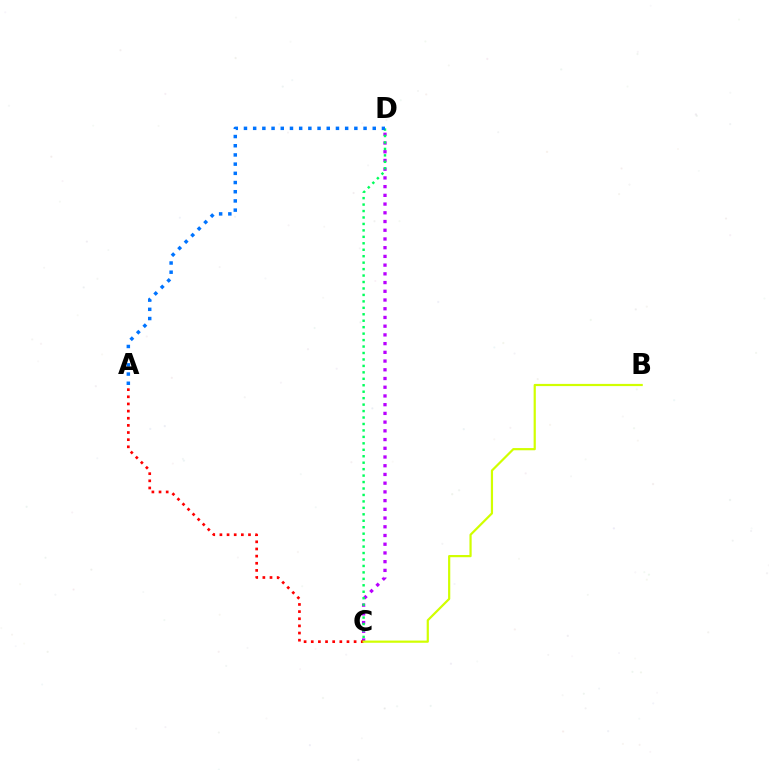{('C', 'D'): [{'color': '#b900ff', 'line_style': 'dotted', 'thickness': 2.37}, {'color': '#00ff5c', 'line_style': 'dotted', 'thickness': 1.75}], ('A', 'C'): [{'color': '#ff0000', 'line_style': 'dotted', 'thickness': 1.94}], ('B', 'C'): [{'color': '#d1ff00', 'line_style': 'solid', 'thickness': 1.59}], ('A', 'D'): [{'color': '#0074ff', 'line_style': 'dotted', 'thickness': 2.5}]}